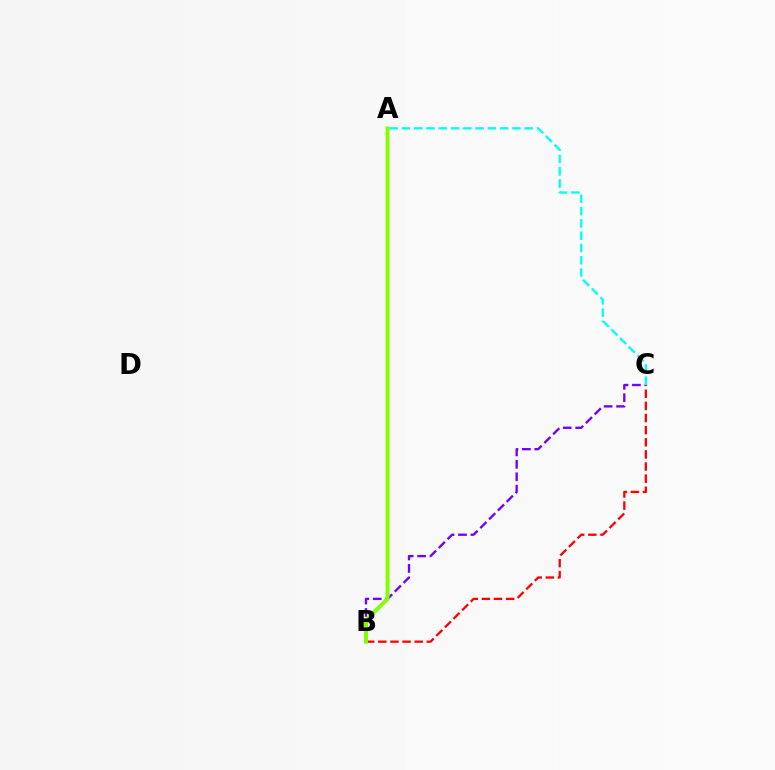{('B', 'C'): [{'color': '#7200ff', 'line_style': 'dashed', 'thickness': 1.69}, {'color': '#ff0000', 'line_style': 'dashed', 'thickness': 1.65}], ('A', 'C'): [{'color': '#00fff6', 'line_style': 'dashed', 'thickness': 1.67}], ('A', 'B'): [{'color': '#84ff00', 'line_style': 'solid', 'thickness': 2.78}]}